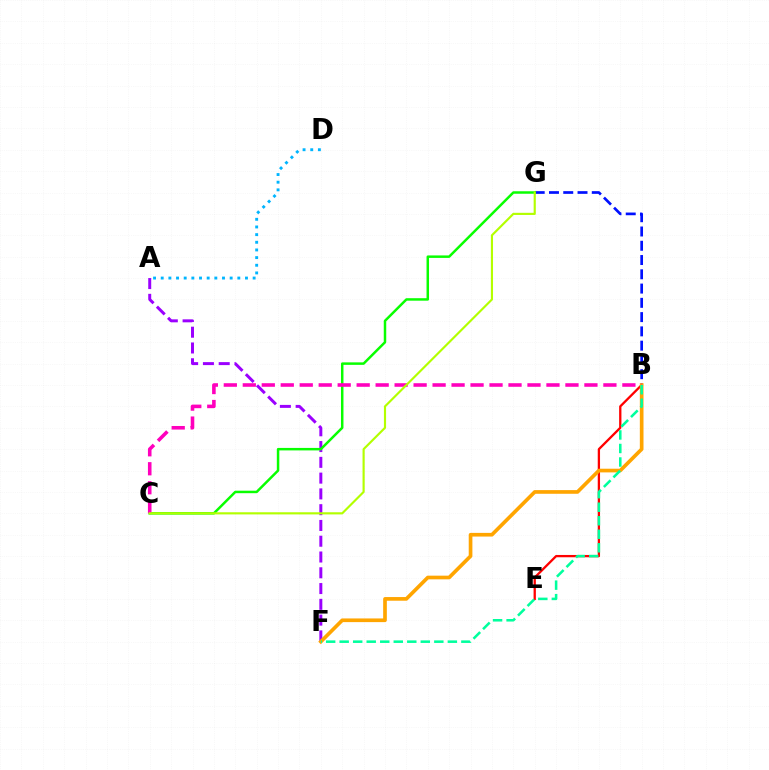{('A', 'F'): [{'color': '#9b00ff', 'line_style': 'dashed', 'thickness': 2.14}], ('B', 'E'): [{'color': '#ff0000', 'line_style': 'solid', 'thickness': 1.65}], ('B', 'G'): [{'color': '#0010ff', 'line_style': 'dashed', 'thickness': 1.94}], ('B', 'F'): [{'color': '#ffa500', 'line_style': 'solid', 'thickness': 2.64}, {'color': '#00ff9d', 'line_style': 'dashed', 'thickness': 1.84}], ('C', 'G'): [{'color': '#08ff00', 'line_style': 'solid', 'thickness': 1.79}, {'color': '#b3ff00', 'line_style': 'solid', 'thickness': 1.55}], ('B', 'C'): [{'color': '#ff00bd', 'line_style': 'dashed', 'thickness': 2.58}], ('A', 'D'): [{'color': '#00b5ff', 'line_style': 'dotted', 'thickness': 2.08}]}